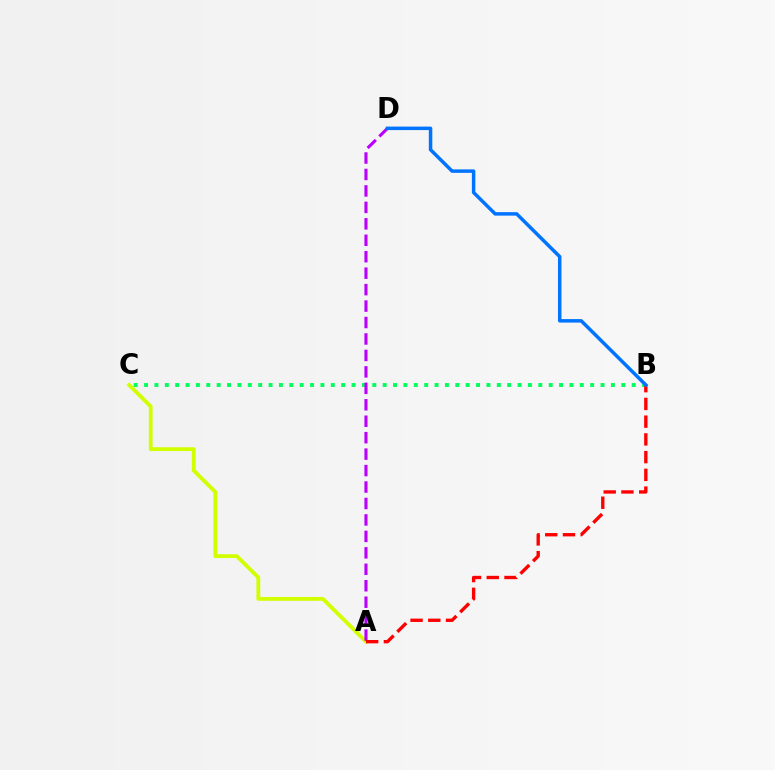{('A', 'C'): [{'color': '#d1ff00', 'line_style': 'solid', 'thickness': 2.75}], ('B', 'C'): [{'color': '#00ff5c', 'line_style': 'dotted', 'thickness': 2.82}], ('A', 'D'): [{'color': '#b900ff', 'line_style': 'dashed', 'thickness': 2.23}], ('A', 'B'): [{'color': '#ff0000', 'line_style': 'dashed', 'thickness': 2.41}], ('B', 'D'): [{'color': '#0074ff', 'line_style': 'solid', 'thickness': 2.51}]}